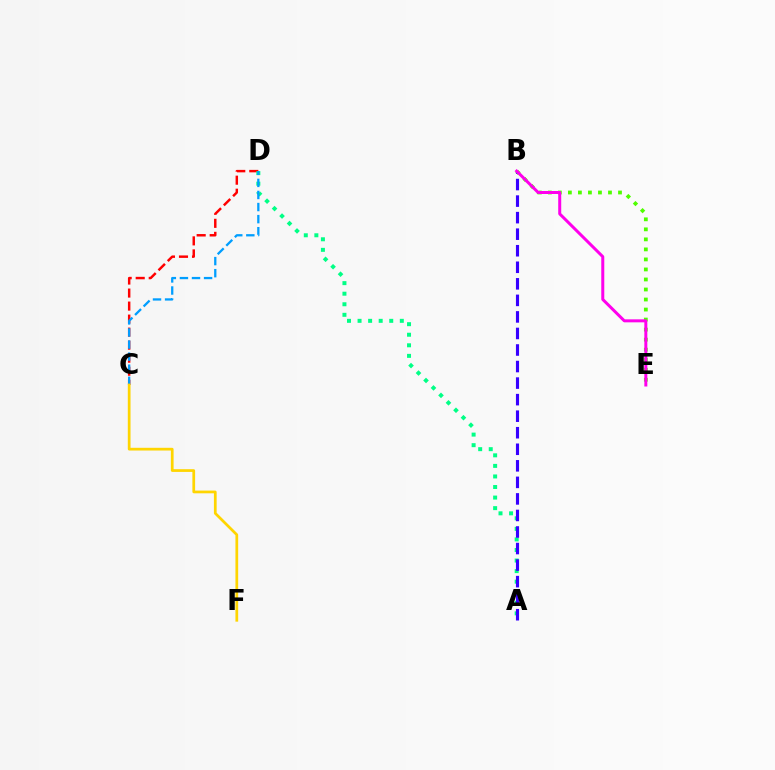{('C', 'D'): [{'color': '#ff0000', 'line_style': 'dashed', 'thickness': 1.77}, {'color': '#009eff', 'line_style': 'dashed', 'thickness': 1.64}], ('A', 'D'): [{'color': '#00ff86', 'line_style': 'dotted', 'thickness': 2.87}], ('B', 'E'): [{'color': '#4fff00', 'line_style': 'dotted', 'thickness': 2.72}, {'color': '#ff00ed', 'line_style': 'solid', 'thickness': 2.16}], ('C', 'F'): [{'color': '#ffd500', 'line_style': 'solid', 'thickness': 1.97}], ('A', 'B'): [{'color': '#3700ff', 'line_style': 'dashed', 'thickness': 2.25}]}